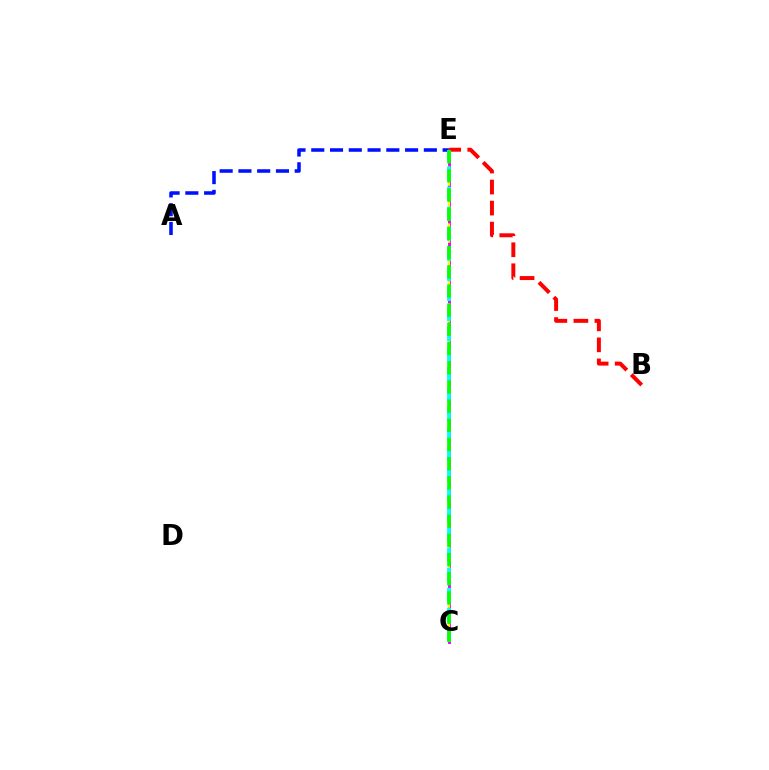{('A', 'E'): [{'color': '#0010ff', 'line_style': 'dashed', 'thickness': 2.55}], ('C', 'E'): [{'color': '#ee00ff', 'line_style': 'solid', 'thickness': 2.07}, {'color': '#fcf500', 'line_style': 'dashed', 'thickness': 1.55}, {'color': '#00fff6', 'line_style': 'dashed', 'thickness': 2.73}, {'color': '#08ff00', 'line_style': 'dashed', 'thickness': 2.61}], ('B', 'E'): [{'color': '#ff0000', 'line_style': 'dashed', 'thickness': 2.86}]}